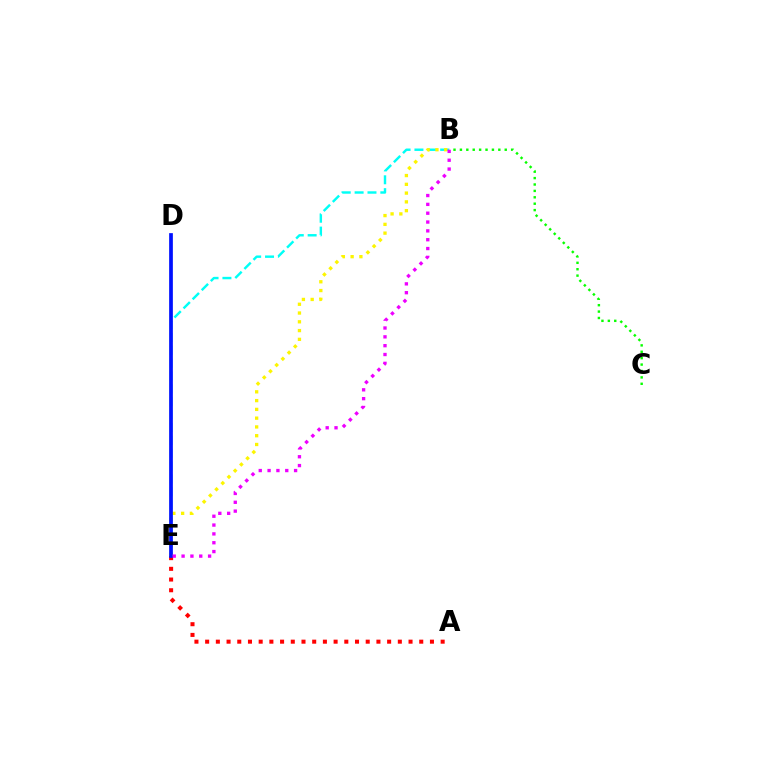{('B', 'C'): [{'color': '#08ff00', 'line_style': 'dotted', 'thickness': 1.74}], ('B', 'E'): [{'color': '#00fff6', 'line_style': 'dashed', 'thickness': 1.75}, {'color': '#fcf500', 'line_style': 'dotted', 'thickness': 2.38}, {'color': '#ee00ff', 'line_style': 'dotted', 'thickness': 2.4}], ('A', 'E'): [{'color': '#ff0000', 'line_style': 'dotted', 'thickness': 2.91}], ('D', 'E'): [{'color': '#0010ff', 'line_style': 'solid', 'thickness': 2.68}]}